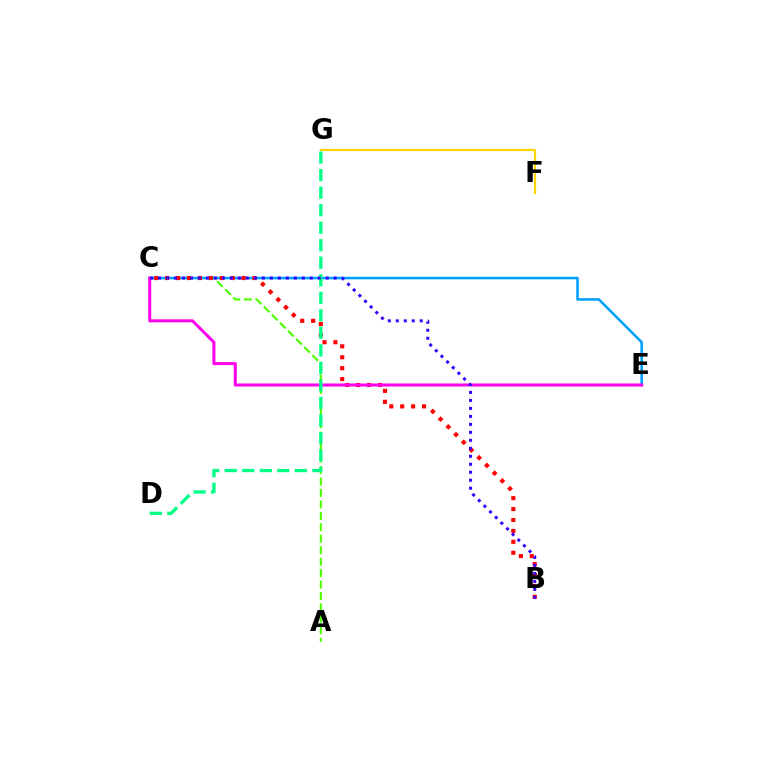{('A', 'C'): [{'color': '#4fff00', 'line_style': 'dashed', 'thickness': 1.55}], ('C', 'E'): [{'color': '#009eff', 'line_style': 'solid', 'thickness': 1.85}, {'color': '#ff00ed', 'line_style': 'solid', 'thickness': 2.19}], ('B', 'C'): [{'color': '#ff0000', 'line_style': 'dotted', 'thickness': 2.97}, {'color': '#3700ff', 'line_style': 'dotted', 'thickness': 2.17}], ('F', 'G'): [{'color': '#ffd500', 'line_style': 'solid', 'thickness': 1.61}], ('D', 'G'): [{'color': '#00ff86', 'line_style': 'dashed', 'thickness': 2.38}]}